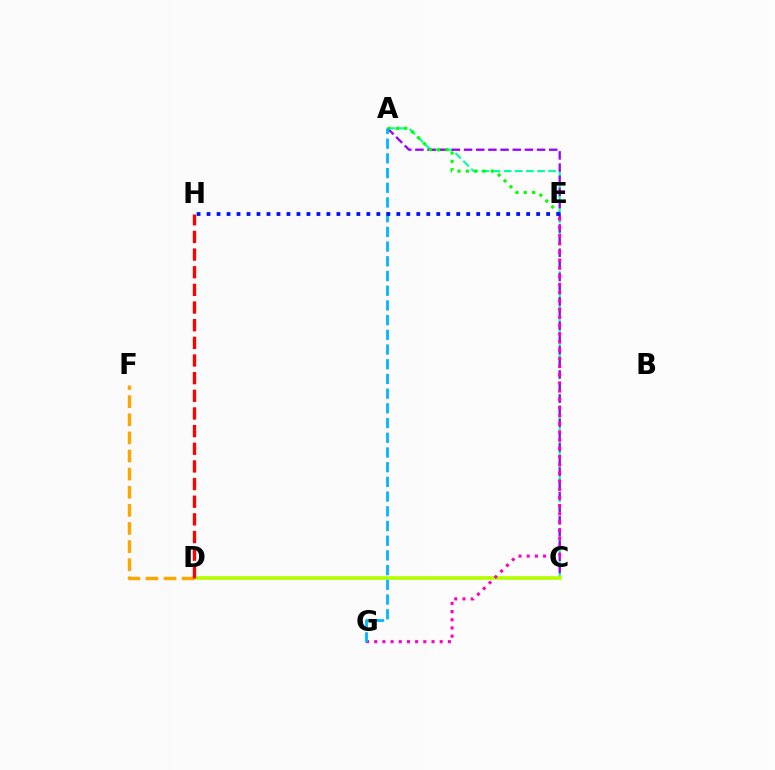{('A', 'C'): [{'color': '#00ff9d', 'line_style': 'dashed', 'thickness': 1.52}, {'color': '#9b00ff', 'line_style': 'dashed', 'thickness': 1.65}], ('C', 'D'): [{'color': '#b3ff00', 'line_style': 'solid', 'thickness': 2.63}], ('A', 'E'): [{'color': '#08ff00', 'line_style': 'dotted', 'thickness': 2.27}], ('E', 'G'): [{'color': '#ff00bd', 'line_style': 'dotted', 'thickness': 2.23}], ('D', 'F'): [{'color': '#ffa500', 'line_style': 'dashed', 'thickness': 2.46}], ('D', 'H'): [{'color': '#ff0000', 'line_style': 'dashed', 'thickness': 2.4}], ('A', 'G'): [{'color': '#00b5ff', 'line_style': 'dashed', 'thickness': 2.0}], ('E', 'H'): [{'color': '#0010ff', 'line_style': 'dotted', 'thickness': 2.71}]}